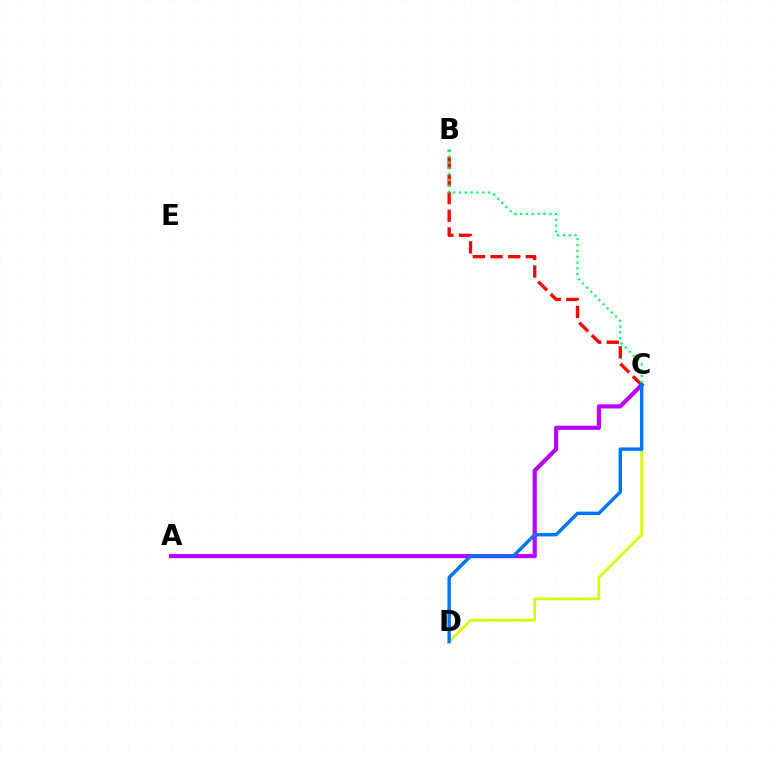{('B', 'C'): [{'color': '#ff0000', 'line_style': 'dashed', 'thickness': 2.4}, {'color': '#00ff5c', 'line_style': 'dotted', 'thickness': 1.58}], ('C', 'D'): [{'color': '#d1ff00', 'line_style': 'solid', 'thickness': 1.92}, {'color': '#0074ff', 'line_style': 'solid', 'thickness': 2.47}], ('A', 'C'): [{'color': '#b900ff', 'line_style': 'solid', 'thickness': 2.99}]}